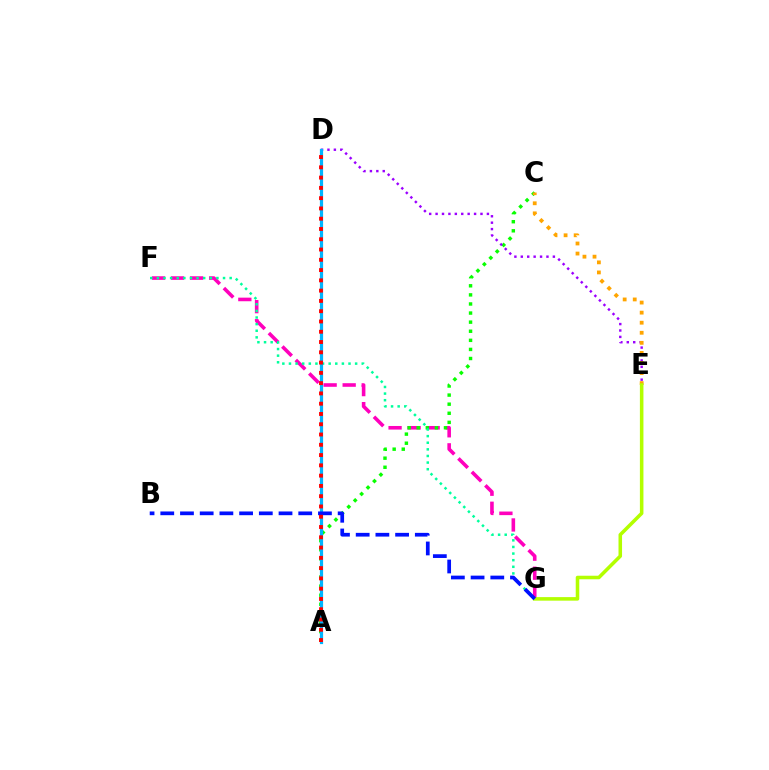{('F', 'G'): [{'color': '#ff00bd', 'line_style': 'dashed', 'thickness': 2.59}, {'color': '#00ff9d', 'line_style': 'dotted', 'thickness': 1.8}], ('A', 'C'): [{'color': '#08ff00', 'line_style': 'dotted', 'thickness': 2.47}], ('D', 'E'): [{'color': '#9b00ff', 'line_style': 'dotted', 'thickness': 1.74}], ('A', 'D'): [{'color': '#00b5ff', 'line_style': 'solid', 'thickness': 2.31}, {'color': '#ff0000', 'line_style': 'dotted', 'thickness': 2.79}], ('C', 'E'): [{'color': '#ffa500', 'line_style': 'dotted', 'thickness': 2.73}], ('E', 'G'): [{'color': '#b3ff00', 'line_style': 'solid', 'thickness': 2.55}], ('B', 'G'): [{'color': '#0010ff', 'line_style': 'dashed', 'thickness': 2.68}]}